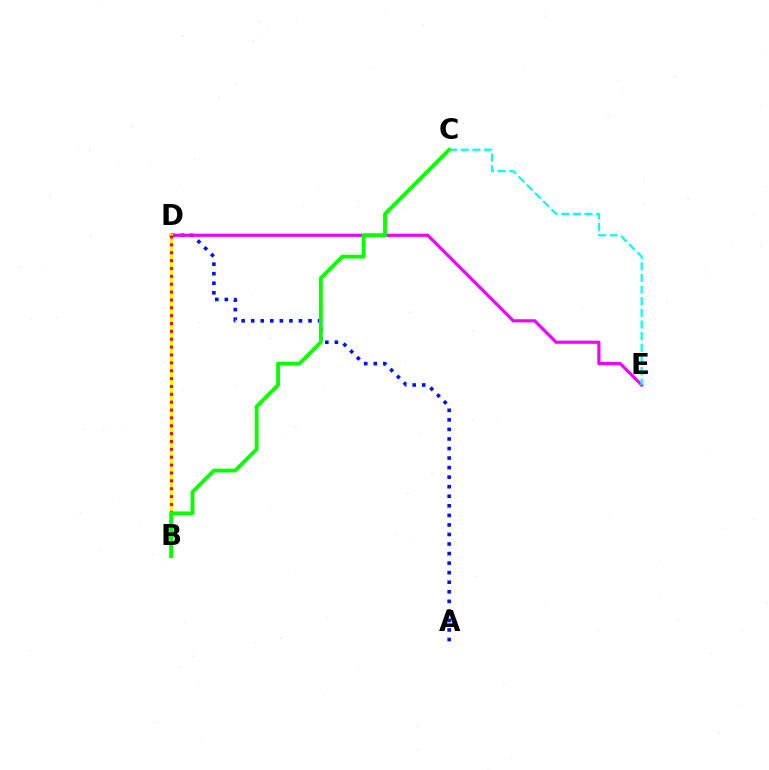{('A', 'D'): [{'color': '#0010ff', 'line_style': 'dotted', 'thickness': 2.6}], ('D', 'E'): [{'color': '#ee00ff', 'line_style': 'solid', 'thickness': 2.28}], ('B', 'D'): [{'color': '#fcf500', 'line_style': 'solid', 'thickness': 2.17}, {'color': '#ff0000', 'line_style': 'dotted', 'thickness': 2.14}], ('C', 'E'): [{'color': '#00fff6', 'line_style': 'dashed', 'thickness': 1.58}], ('B', 'C'): [{'color': '#08ff00', 'line_style': 'solid', 'thickness': 2.74}]}